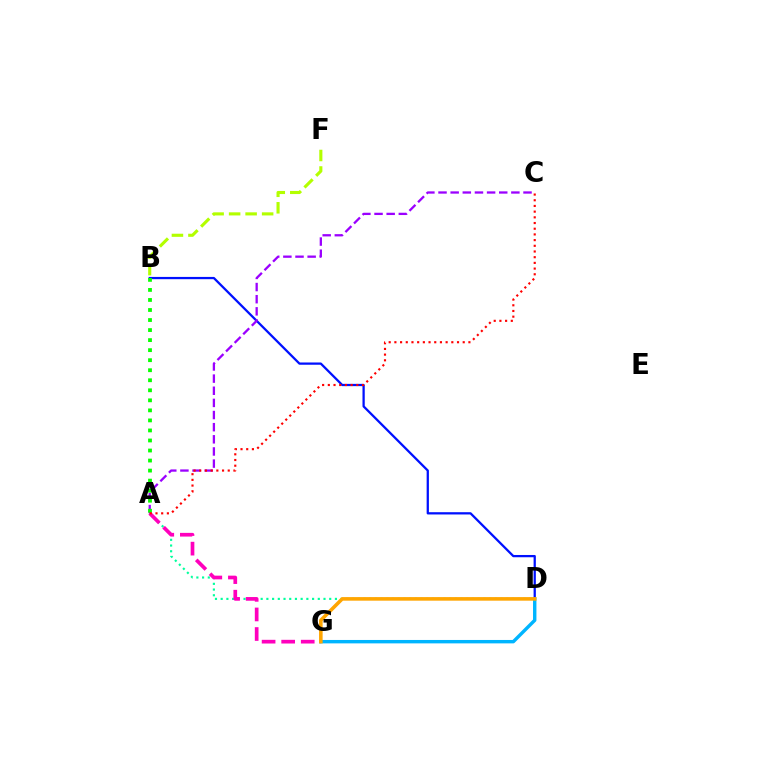{('A', 'D'): [{'color': '#00ff9d', 'line_style': 'dotted', 'thickness': 1.55}], ('A', 'G'): [{'color': '#ff00bd', 'line_style': 'dashed', 'thickness': 2.66}], ('B', 'D'): [{'color': '#0010ff', 'line_style': 'solid', 'thickness': 1.63}], ('D', 'G'): [{'color': '#00b5ff', 'line_style': 'solid', 'thickness': 2.45}, {'color': '#ffa500', 'line_style': 'solid', 'thickness': 2.58}], ('B', 'F'): [{'color': '#b3ff00', 'line_style': 'dashed', 'thickness': 2.24}], ('A', 'C'): [{'color': '#9b00ff', 'line_style': 'dashed', 'thickness': 1.65}, {'color': '#ff0000', 'line_style': 'dotted', 'thickness': 1.55}], ('A', 'B'): [{'color': '#08ff00', 'line_style': 'dotted', 'thickness': 2.73}]}